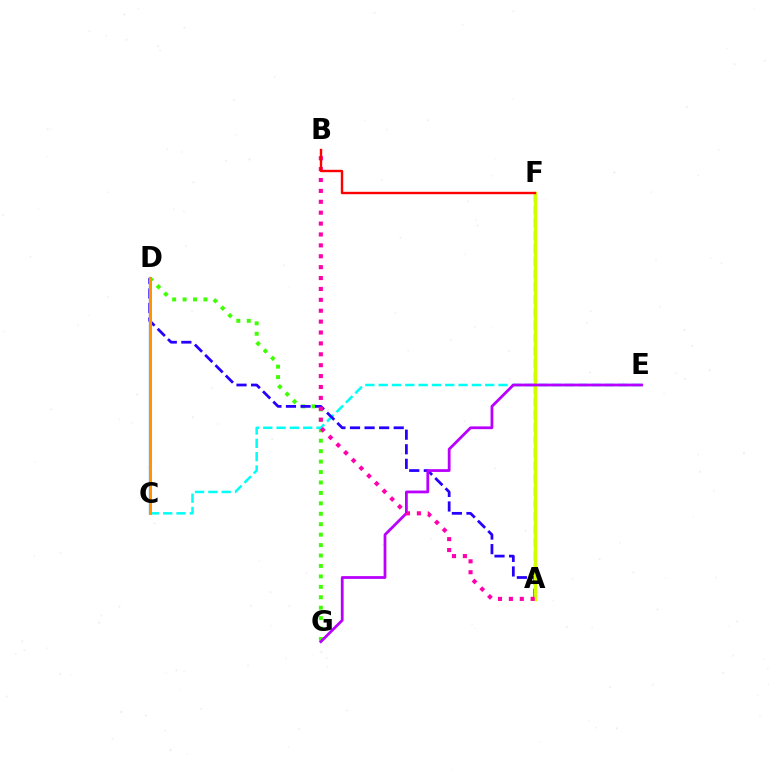{('D', 'G'): [{'color': '#3dff00', 'line_style': 'dotted', 'thickness': 2.83}], ('C', 'E'): [{'color': '#00fff6', 'line_style': 'dashed', 'thickness': 1.81}], ('C', 'D'): [{'color': '#0074ff', 'line_style': 'solid', 'thickness': 1.63}, {'color': '#ff9400', 'line_style': 'solid', 'thickness': 2.15}], ('A', 'D'): [{'color': '#2500ff', 'line_style': 'dashed', 'thickness': 1.98}], ('A', 'F'): [{'color': '#00ff5c', 'line_style': 'dashed', 'thickness': 1.74}, {'color': '#d1ff00', 'line_style': 'solid', 'thickness': 2.43}], ('E', 'G'): [{'color': '#b900ff', 'line_style': 'solid', 'thickness': 2.0}], ('A', 'B'): [{'color': '#ff00ac', 'line_style': 'dotted', 'thickness': 2.96}], ('B', 'F'): [{'color': '#ff0000', 'line_style': 'solid', 'thickness': 1.73}]}